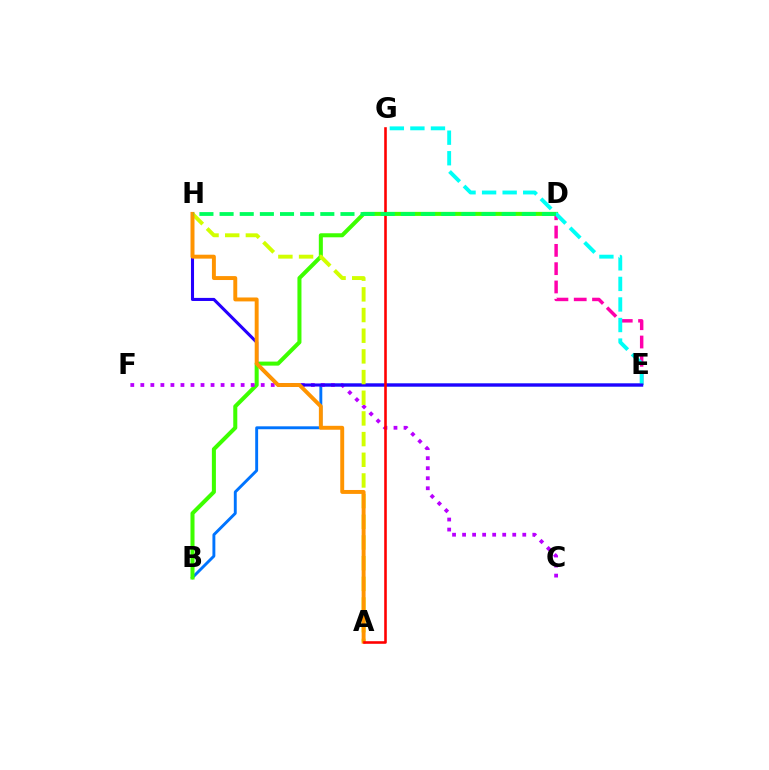{('B', 'E'): [{'color': '#0074ff', 'line_style': 'solid', 'thickness': 2.09}], ('D', 'E'): [{'color': '#ff00ac', 'line_style': 'dashed', 'thickness': 2.49}], ('B', 'D'): [{'color': '#3dff00', 'line_style': 'solid', 'thickness': 2.91}], ('E', 'G'): [{'color': '#00fff6', 'line_style': 'dashed', 'thickness': 2.79}], ('C', 'F'): [{'color': '#b900ff', 'line_style': 'dotted', 'thickness': 2.73}], ('E', 'H'): [{'color': '#2500ff', 'line_style': 'solid', 'thickness': 2.22}], ('A', 'H'): [{'color': '#d1ff00', 'line_style': 'dashed', 'thickness': 2.81}, {'color': '#ff9400', 'line_style': 'solid', 'thickness': 2.83}], ('A', 'G'): [{'color': '#ff0000', 'line_style': 'solid', 'thickness': 1.87}], ('D', 'H'): [{'color': '#00ff5c', 'line_style': 'dashed', 'thickness': 2.74}]}